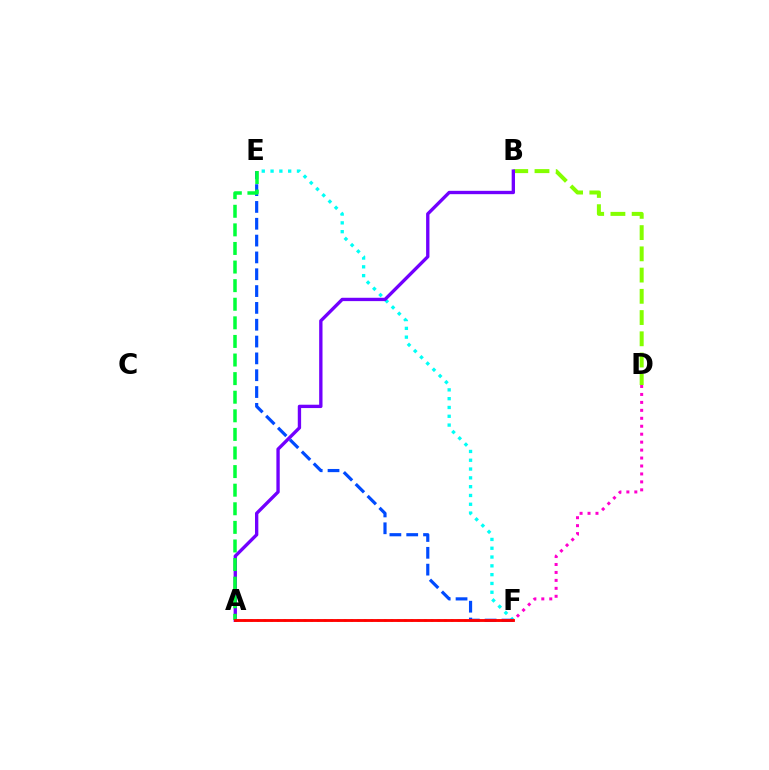{('A', 'F'): [{'color': '#ffbd00', 'line_style': 'dotted', 'thickness': 1.82}, {'color': '#ff0000', 'line_style': 'solid', 'thickness': 2.06}], ('D', 'F'): [{'color': '#ff00cf', 'line_style': 'dotted', 'thickness': 2.16}], ('E', 'F'): [{'color': '#00fff6', 'line_style': 'dotted', 'thickness': 2.39}, {'color': '#004bff', 'line_style': 'dashed', 'thickness': 2.29}], ('B', 'D'): [{'color': '#84ff00', 'line_style': 'dashed', 'thickness': 2.88}], ('A', 'B'): [{'color': '#7200ff', 'line_style': 'solid', 'thickness': 2.41}], ('A', 'E'): [{'color': '#00ff39', 'line_style': 'dashed', 'thickness': 2.53}]}